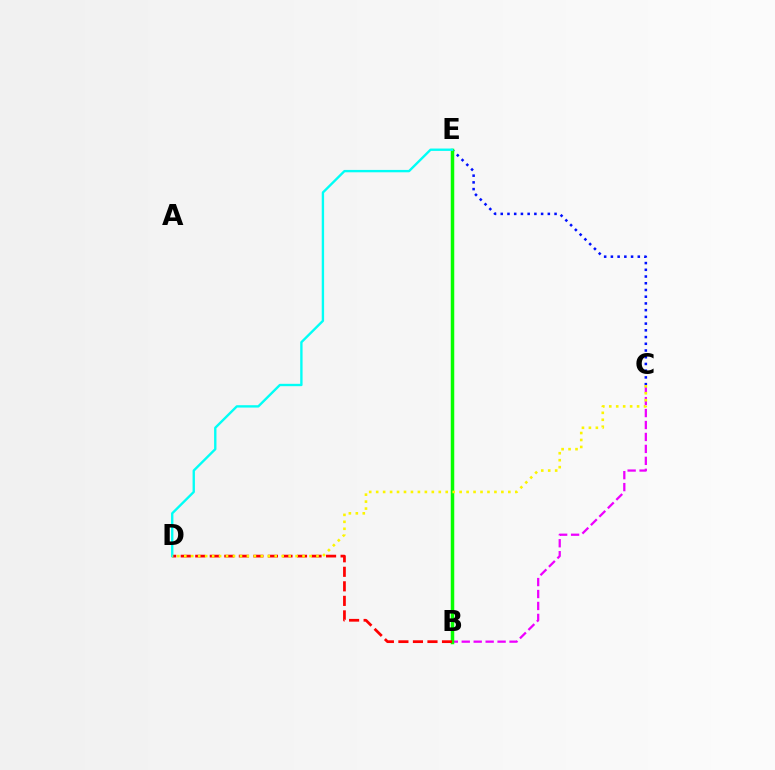{('B', 'C'): [{'color': '#ee00ff', 'line_style': 'dashed', 'thickness': 1.62}], ('C', 'E'): [{'color': '#0010ff', 'line_style': 'dotted', 'thickness': 1.83}], ('B', 'E'): [{'color': '#08ff00', 'line_style': 'solid', 'thickness': 2.52}], ('B', 'D'): [{'color': '#ff0000', 'line_style': 'dashed', 'thickness': 1.97}], ('D', 'E'): [{'color': '#00fff6', 'line_style': 'solid', 'thickness': 1.7}], ('C', 'D'): [{'color': '#fcf500', 'line_style': 'dotted', 'thickness': 1.89}]}